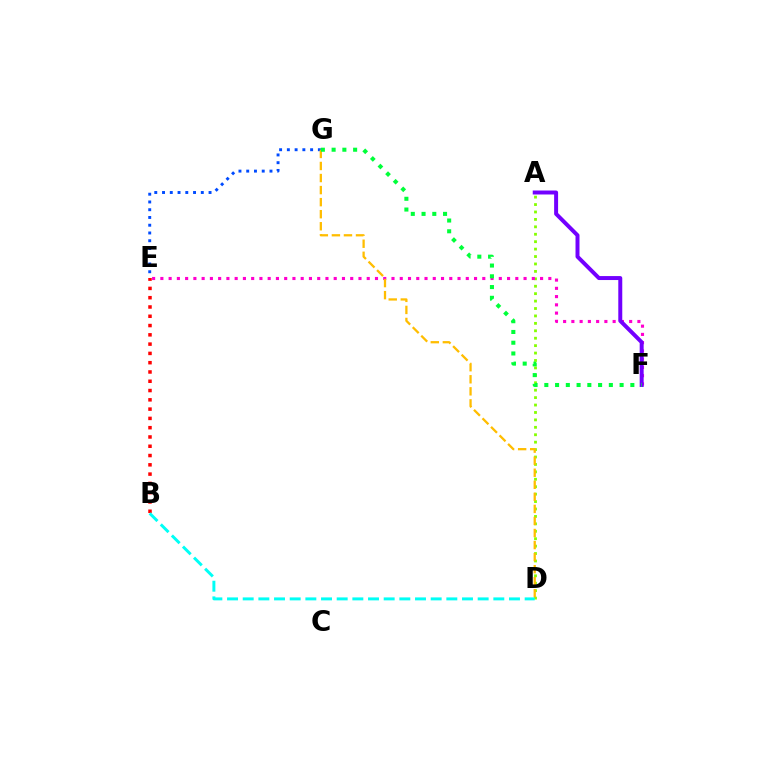{('A', 'D'): [{'color': '#84ff00', 'line_style': 'dotted', 'thickness': 2.02}], ('E', 'F'): [{'color': '#ff00cf', 'line_style': 'dotted', 'thickness': 2.24}], ('E', 'G'): [{'color': '#004bff', 'line_style': 'dotted', 'thickness': 2.11}], ('D', 'G'): [{'color': '#ffbd00', 'line_style': 'dashed', 'thickness': 1.64}], ('A', 'F'): [{'color': '#7200ff', 'line_style': 'solid', 'thickness': 2.86}], ('B', 'E'): [{'color': '#ff0000', 'line_style': 'dotted', 'thickness': 2.52}], ('B', 'D'): [{'color': '#00fff6', 'line_style': 'dashed', 'thickness': 2.13}], ('F', 'G'): [{'color': '#00ff39', 'line_style': 'dotted', 'thickness': 2.92}]}